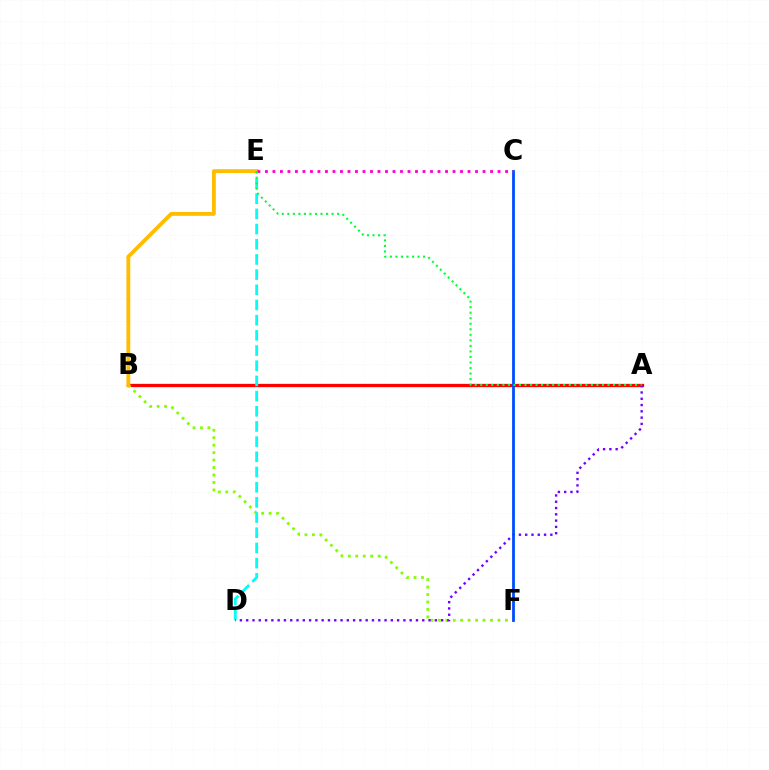{('A', 'B'): [{'color': '#ff0000', 'line_style': 'solid', 'thickness': 2.35}], ('B', 'F'): [{'color': '#84ff00', 'line_style': 'dotted', 'thickness': 2.03}], ('D', 'E'): [{'color': '#00fff6', 'line_style': 'dashed', 'thickness': 2.06}], ('B', 'E'): [{'color': '#ffbd00', 'line_style': 'solid', 'thickness': 2.76}], ('A', 'D'): [{'color': '#7200ff', 'line_style': 'dotted', 'thickness': 1.71}], ('C', 'F'): [{'color': '#004bff', 'line_style': 'solid', 'thickness': 2.0}], ('C', 'E'): [{'color': '#ff00cf', 'line_style': 'dotted', 'thickness': 2.04}], ('A', 'E'): [{'color': '#00ff39', 'line_style': 'dotted', 'thickness': 1.5}]}